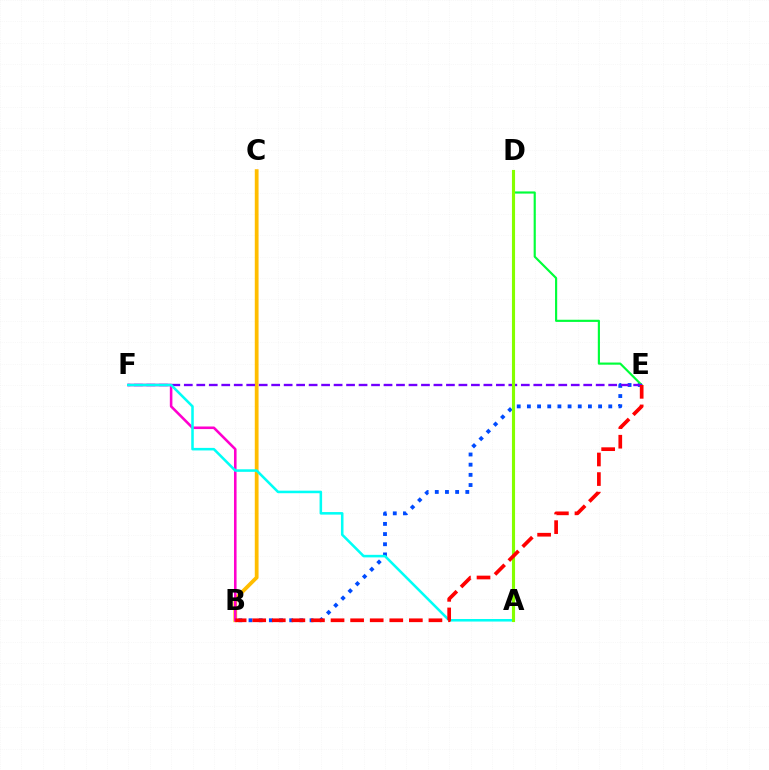{('B', 'E'): [{'color': '#004bff', 'line_style': 'dotted', 'thickness': 2.76}, {'color': '#ff0000', 'line_style': 'dashed', 'thickness': 2.66}], ('B', 'C'): [{'color': '#ffbd00', 'line_style': 'solid', 'thickness': 2.72}], ('D', 'E'): [{'color': '#00ff39', 'line_style': 'solid', 'thickness': 1.55}], ('E', 'F'): [{'color': '#7200ff', 'line_style': 'dashed', 'thickness': 1.7}], ('B', 'F'): [{'color': '#ff00cf', 'line_style': 'solid', 'thickness': 1.85}], ('A', 'F'): [{'color': '#00fff6', 'line_style': 'solid', 'thickness': 1.84}], ('A', 'D'): [{'color': '#84ff00', 'line_style': 'solid', 'thickness': 2.24}]}